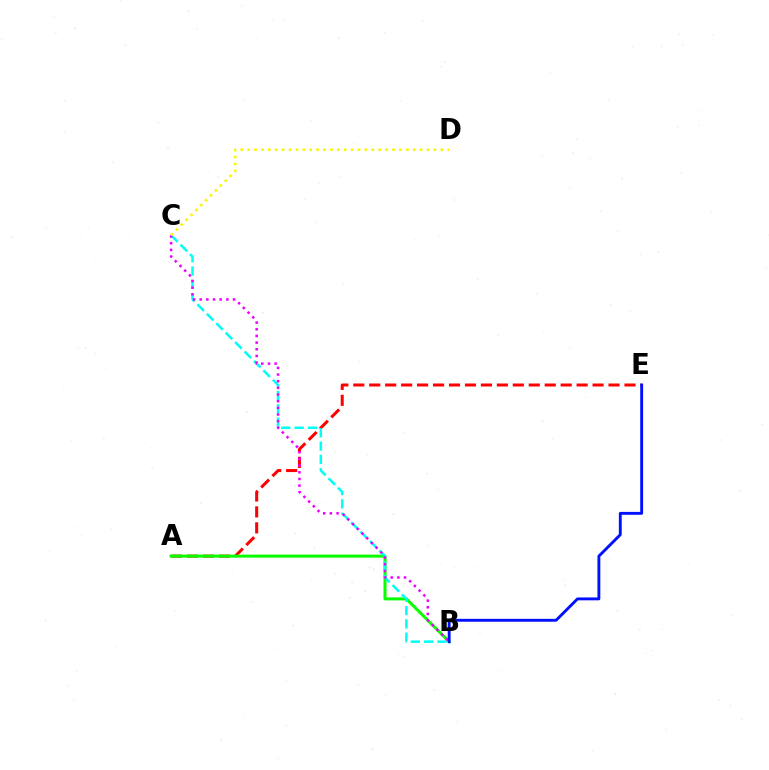{('A', 'E'): [{'color': '#ff0000', 'line_style': 'dashed', 'thickness': 2.17}], ('A', 'B'): [{'color': '#08ff00', 'line_style': 'solid', 'thickness': 2.18}], ('B', 'C'): [{'color': '#00fff6', 'line_style': 'dashed', 'thickness': 1.81}, {'color': '#ee00ff', 'line_style': 'dotted', 'thickness': 1.81}], ('B', 'E'): [{'color': '#0010ff', 'line_style': 'solid', 'thickness': 2.07}], ('C', 'D'): [{'color': '#fcf500', 'line_style': 'dotted', 'thickness': 1.87}]}